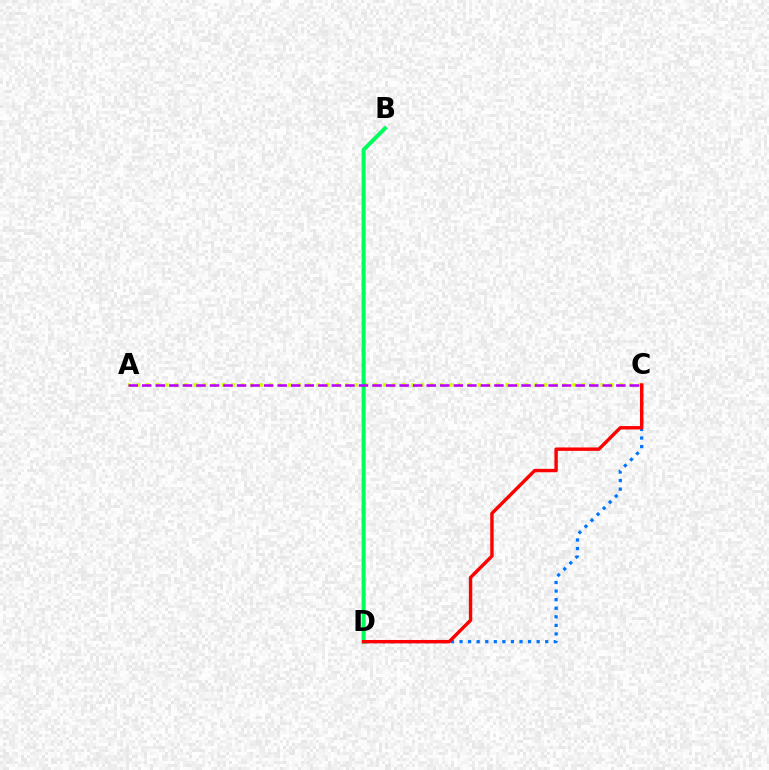{('C', 'D'): [{'color': '#0074ff', 'line_style': 'dotted', 'thickness': 2.33}, {'color': '#ff0000', 'line_style': 'solid', 'thickness': 2.45}], ('A', 'C'): [{'color': '#d1ff00', 'line_style': 'dotted', 'thickness': 2.57}, {'color': '#b900ff', 'line_style': 'dashed', 'thickness': 1.84}], ('B', 'D'): [{'color': '#00ff5c', 'line_style': 'solid', 'thickness': 2.89}]}